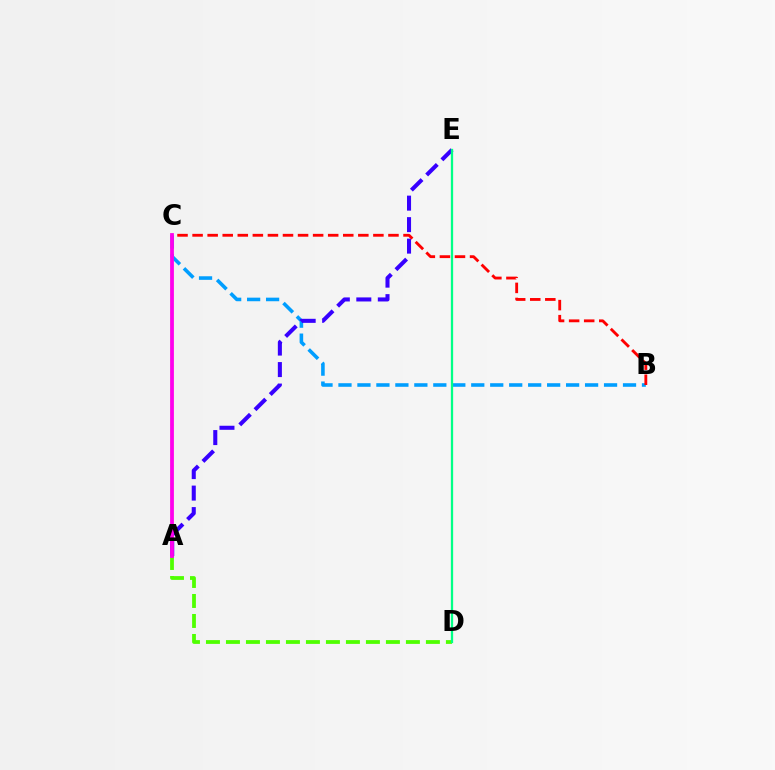{('A', 'C'): [{'color': '#ffd500', 'line_style': 'dotted', 'thickness': 1.6}, {'color': '#ff00ed', 'line_style': 'solid', 'thickness': 2.72}], ('B', 'C'): [{'color': '#009eff', 'line_style': 'dashed', 'thickness': 2.58}, {'color': '#ff0000', 'line_style': 'dashed', 'thickness': 2.05}], ('A', 'E'): [{'color': '#3700ff', 'line_style': 'dashed', 'thickness': 2.92}], ('A', 'D'): [{'color': '#4fff00', 'line_style': 'dashed', 'thickness': 2.72}], ('D', 'E'): [{'color': '#00ff86', 'line_style': 'solid', 'thickness': 1.64}]}